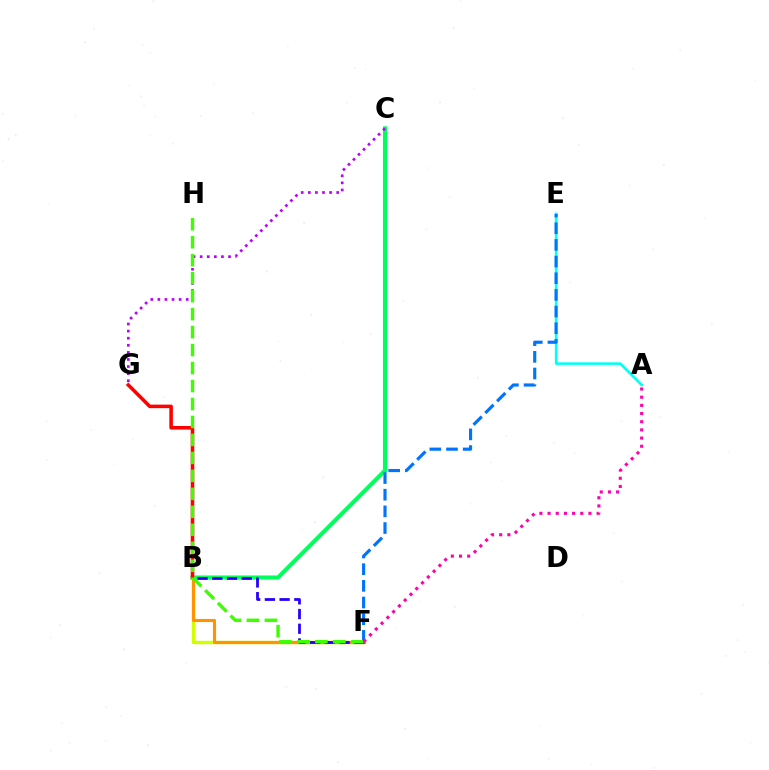{('B', 'C'): [{'color': '#00ff5c', 'line_style': 'solid', 'thickness': 2.95}], ('B', 'F'): [{'color': '#d1ff00', 'line_style': 'solid', 'thickness': 2.43}, {'color': '#ff9400', 'line_style': 'solid', 'thickness': 2.24}, {'color': '#2500ff', 'line_style': 'dashed', 'thickness': 2.0}], ('A', 'E'): [{'color': '#00fff6', 'line_style': 'solid', 'thickness': 1.85}], ('B', 'G'): [{'color': '#ff0000', 'line_style': 'solid', 'thickness': 2.56}], ('E', 'F'): [{'color': '#0074ff', 'line_style': 'dashed', 'thickness': 2.26}], ('C', 'G'): [{'color': '#b900ff', 'line_style': 'dotted', 'thickness': 1.93}], ('F', 'H'): [{'color': '#3dff00', 'line_style': 'dashed', 'thickness': 2.44}], ('A', 'F'): [{'color': '#ff00ac', 'line_style': 'dotted', 'thickness': 2.22}]}